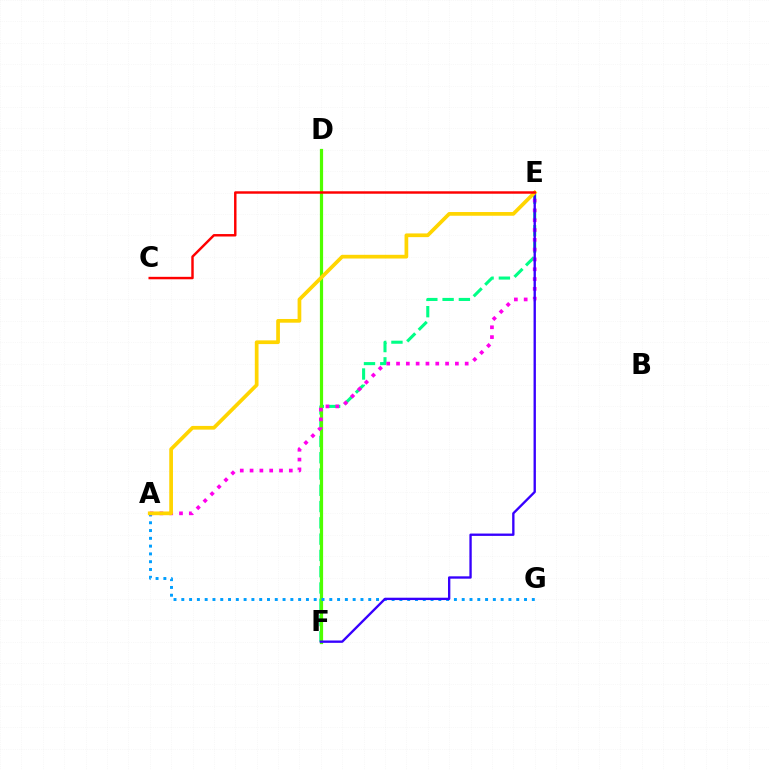{('E', 'F'): [{'color': '#00ff86', 'line_style': 'dashed', 'thickness': 2.21}, {'color': '#3700ff', 'line_style': 'solid', 'thickness': 1.69}], ('D', 'F'): [{'color': '#4fff00', 'line_style': 'solid', 'thickness': 2.31}], ('A', 'G'): [{'color': '#009eff', 'line_style': 'dotted', 'thickness': 2.12}], ('A', 'E'): [{'color': '#ff00ed', 'line_style': 'dotted', 'thickness': 2.67}, {'color': '#ffd500', 'line_style': 'solid', 'thickness': 2.67}], ('C', 'E'): [{'color': '#ff0000', 'line_style': 'solid', 'thickness': 1.76}]}